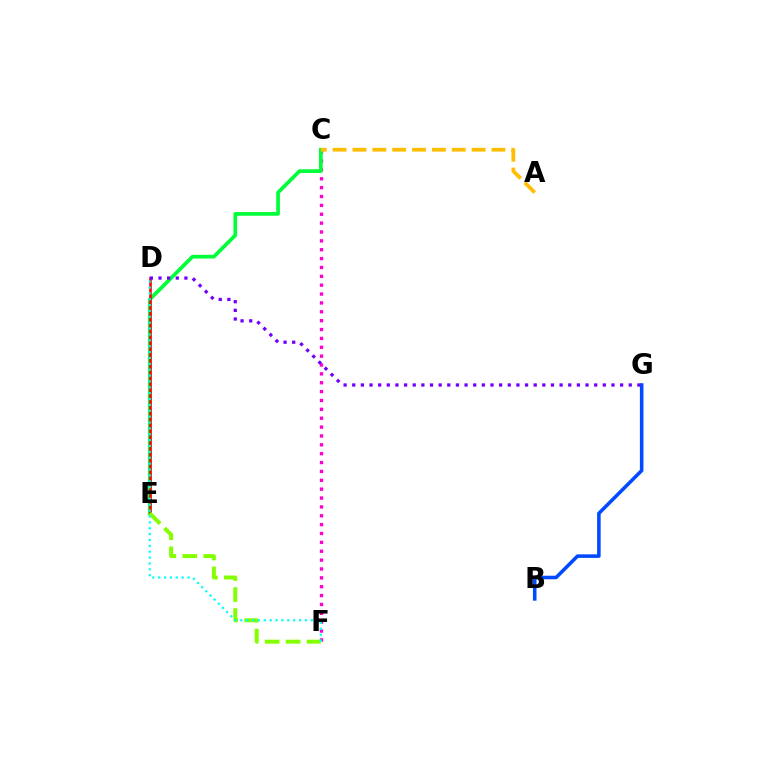{('C', 'F'): [{'color': '#ff00cf', 'line_style': 'dotted', 'thickness': 2.41}], ('B', 'G'): [{'color': '#004bff', 'line_style': 'solid', 'thickness': 2.56}], ('C', 'E'): [{'color': '#00ff39', 'line_style': 'solid', 'thickness': 2.67}], ('A', 'C'): [{'color': '#ffbd00', 'line_style': 'dashed', 'thickness': 2.7}], ('D', 'E'): [{'color': '#ff0000', 'line_style': 'solid', 'thickness': 1.88}], ('E', 'F'): [{'color': '#84ff00', 'line_style': 'dashed', 'thickness': 2.85}], ('D', 'F'): [{'color': '#00fff6', 'line_style': 'dotted', 'thickness': 1.6}], ('D', 'G'): [{'color': '#7200ff', 'line_style': 'dotted', 'thickness': 2.35}]}